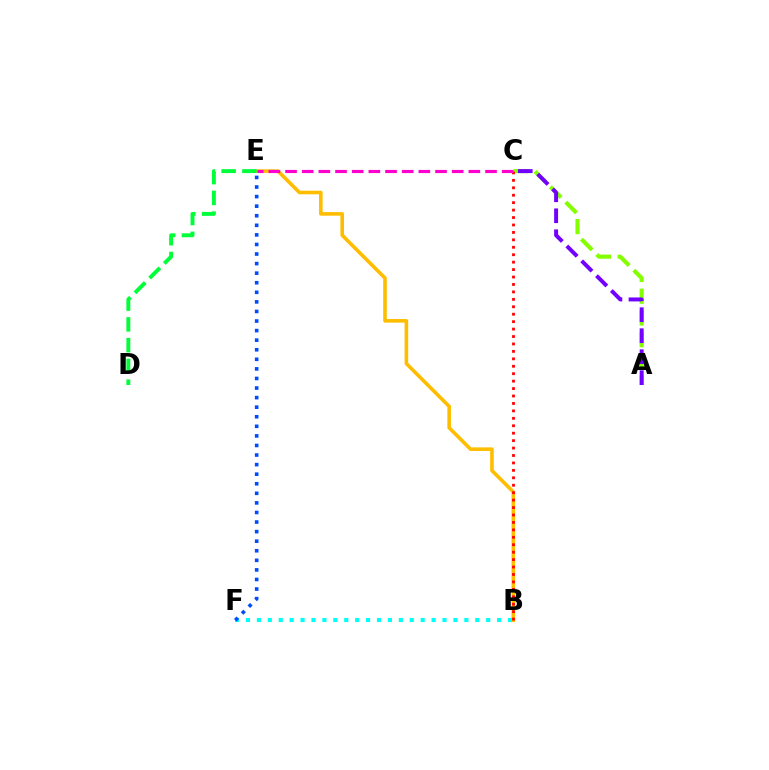{('B', 'F'): [{'color': '#00fff6', 'line_style': 'dotted', 'thickness': 2.97}], ('E', 'F'): [{'color': '#004bff', 'line_style': 'dotted', 'thickness': 2.6}], ('B', 'E'): [{'color': '#ffbd00', 'line_style': 'solid', 'thickness': 2.59}], ('D', 'E'): [{'color': '#00ff39', 'line_style': 'dashed', 'thickness': 2.82}], ('A', 'C'): [{'color': '#84ff00', 'line_style': 'dashed', 'thickness': 2.95}, {'color': '#7200ff', 'line_style': 'dashed', 'thickness': 2.85}], ('B', 'C'): [{'color': '#ff0000', 'line_style': 'dotted', 'thickness': 2.02}], ('C', 'E'): [{'color': '#ff00cf', 'line_style': 'dashed', 'thickness': 2.26}]}